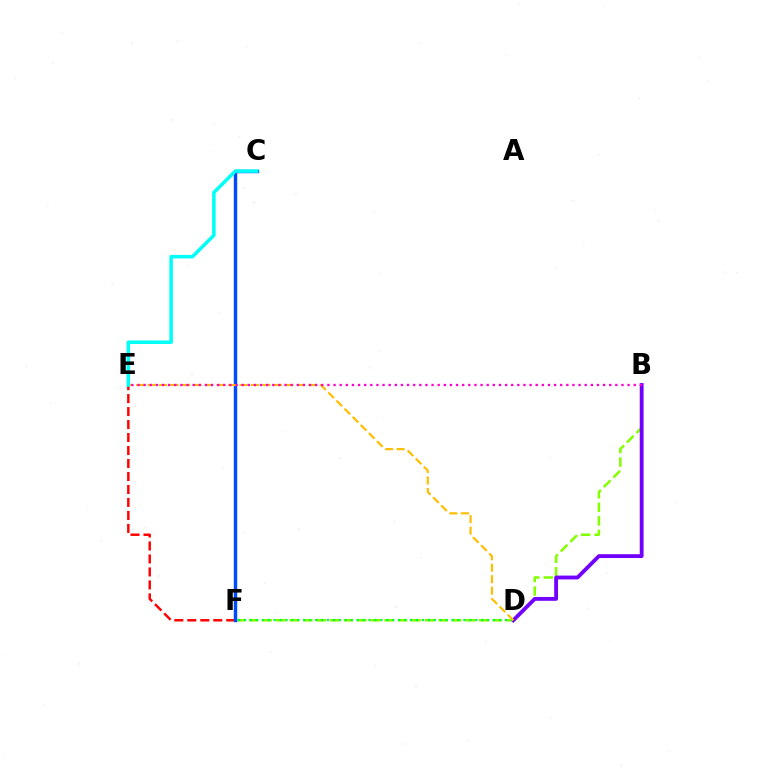{('B', 'F'): [{'color': '#84ff00', 'line_style': 'dashed', 'thickness': 1.84}], ('E', 'F'): [{'color': '#ff0000', 'line_style': 'dashed', 'thickness': 1.76}], ('B', 'D'): [{'color': '#7200ff', 'line_style': 'solid', 'thickness': 2.76}], ('C', 'F'): [{'color': '#004bff', 'line_style': 'solid', 'thickness': 2.46}], ('D', 'F'): [{'color': '#00ff39', 'line_style': 'dotted', 'thickness': 1.61}], ('D', 'E'): [{'color': '#ffbd00', 'line_style': 'dashed', 'thickness': 1.56}], ('B', 'E'): [{'color': '#ff00cf', 'line_style': 'dotted', 'thickness': 1.66}], ('C', 'E'): [{'color': '#00fff6', 'line_style': 'solid', 'thickness': 2.53}]}